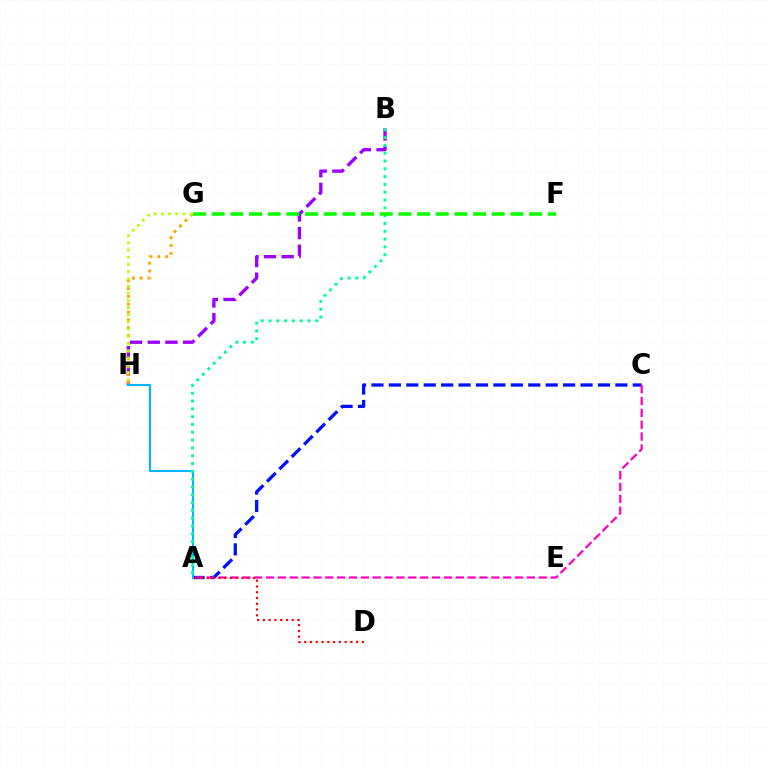{('B', 'H'): [{'color': '#9b00ff', 'line_style': 'dashed', 'thickness': 2.4}], ('G', 'H'): [{'color': '#ffa500', 'line_style': 'dotted', 'thickness': 2.12}, {'color': '#b3ff00', 'line_style': 'dotted', 'thickness': 1.96}], ('A', 'C'): [{'color': '#0010ff', 'line_style': 'dashed', 'thickness': 2.37}, {'color': '#ff00bd', 'line_style': 'dashed', 'thickness': 1.61}], ('A', 'H'): [{'color': '#00b5ff', 'line_style': 'solid', 'thickness': 1.52}], ('A', 'B'): [{'color': '#00ff9d', 'line_style': 'dotted', 'thickness': 2.12}], ('A', 'D'): [{'color': '#ff0000', 'line_style': 'dotted', 'thickness': 1.57}], ('F', 'G'): [{'color': '#08ff00', 'line_style': 'dashed', 'thickness': 2.54}]}